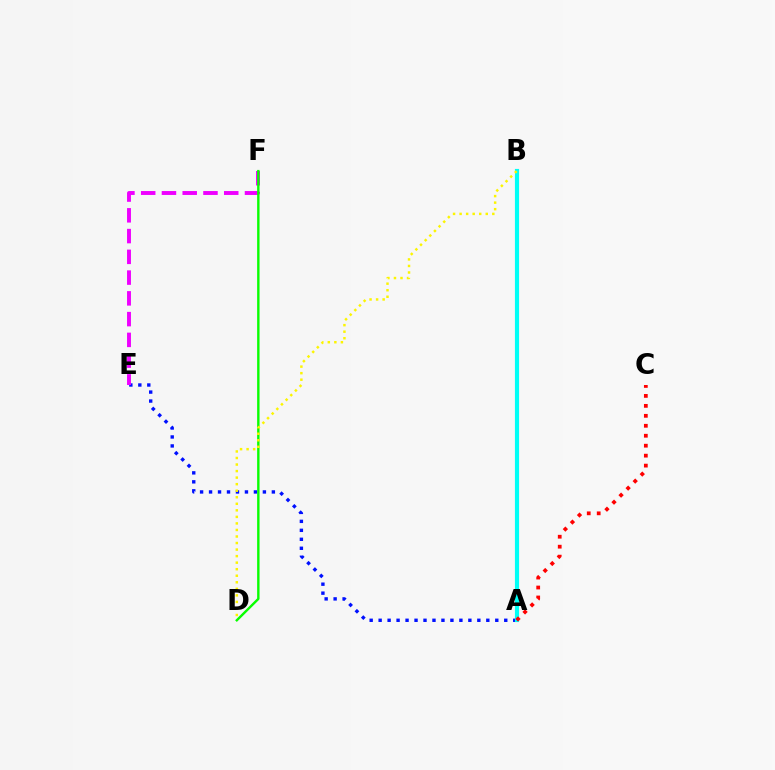{('A', 'E'): [{'color': '#0010ff', 'line_style': 'dotted', 'thickness': 2.44}], ('E', 'F'): [{'color': '#ee00ff', 'line_style': 'dashed', 'thickness': 2.82}], ('A', 'B'): [{'color': '#00fff6', 'line_style': 'solid', 'thickness': 2.99}], ('A', 'C'): [{'color': '#ff0000', 'line_style': 'dotted', 'thickness': 2.71}], ('D', 'F'): [{'color': '#08ff00', 'line_style': 'solid', 'thickness': 1.72}], ('B', 'D'): [{'color': '#fcf500', 'line_style': 'dotted', 'thickness': 1.78}]}